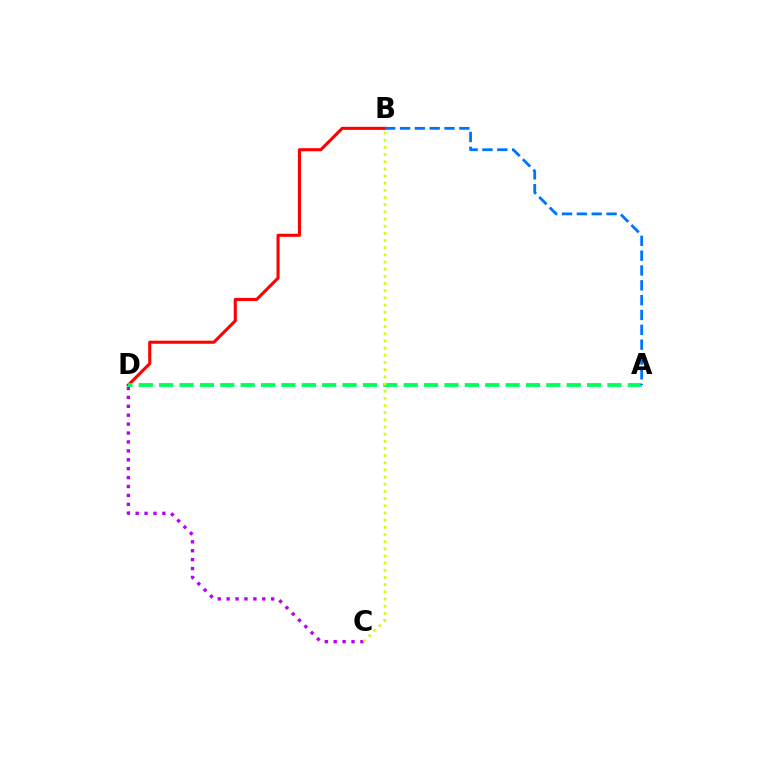{('B', 'D'): [{'color': '#ff0000', 'line_style': 'solid', 'thickness': 2.21}], ('C', 'D'): [{'color': '#b900ff', 'line_style': 'dotted', 'thickness': 2.42}], ('A', 'D'): [{'color': '#00ff5c', 'line_style': 'dashed', 'thickness': 2.77}], ('A', 'B'): [{'color': '#0074ff', 'line_style': 'dashed', 'thickness': 2.02}], ('B', 'C'): [{'color': '#d1ff00', 'line_style': 'dotted', 'thickness': 1.95}]}